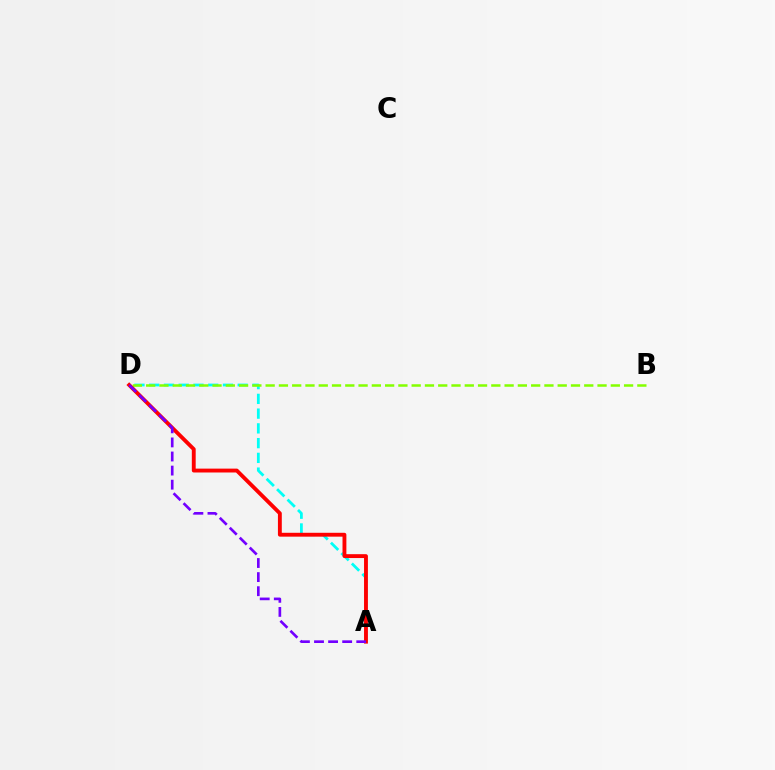{('A', 'D'): [{'color': '#00fff6', 'line_style': 'dashed', 'thickness': 2.0}, {'color': '#ff0000', 'line_style': 'solid', 'thickness': 2.78}, {'color': '#7200ff', 'line_style': 'dashed', 'thickness': 1.91}], ('B', 'D'): [{'color': '#84ff00', 'line_style': 'dashed', 'thickness': 1.8}]}